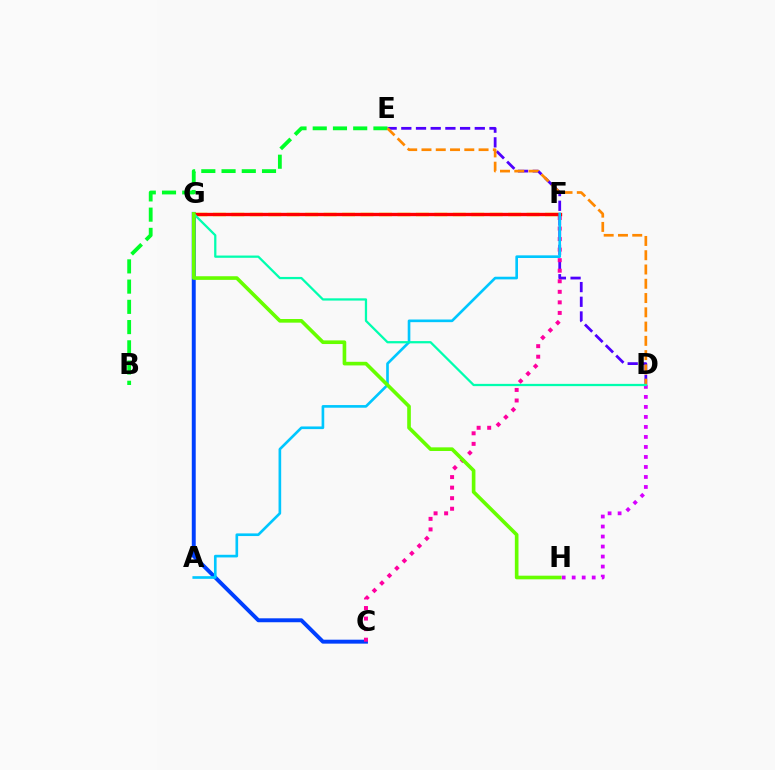{('D', 'E'): [{'color': '#4f00ff', 'line_style': 'dashed', 'thickness': 2.0}, {'color': '#ff8800', 'line_style': 'dashed', 'thickness': 1.94}], ('C', 'G'): [{'color': '#003fff', 'line_style': 'solid', 'thickness': 2.83}], ('D', 'H'): [{'color': '#d600ff', 'line_style': 'dotted', 'thickness': 2.72}], ('B', 'E'): [{'color': '#00ff27', 'line_style': 'dashed', 'thickness': 2.75}], ('C', 'F'): [{'color': '#ff00a0', 'line_style': 'dotted', 'thickness': 2.87}], ('F', 'G'): [{'color': '#eeff00', 'line_style': 'dashed', 'thickness': 2.51}, {'color': '#ff0000', 'line_style': 'solid', 'thickness': 2.41}], ('A', 'F'): [{'color': '#00c7ff', 'line_style': 'solid', 'thickness': 1.91}], ('D', 'G'): [{'color': '#00ffaf', 'line_style': 'solid', 'thickness': 1.63}], ('G', 'H'): [{'color': '#66ff00', 'line_style': 'solid', 'thickness': 2.62}]}